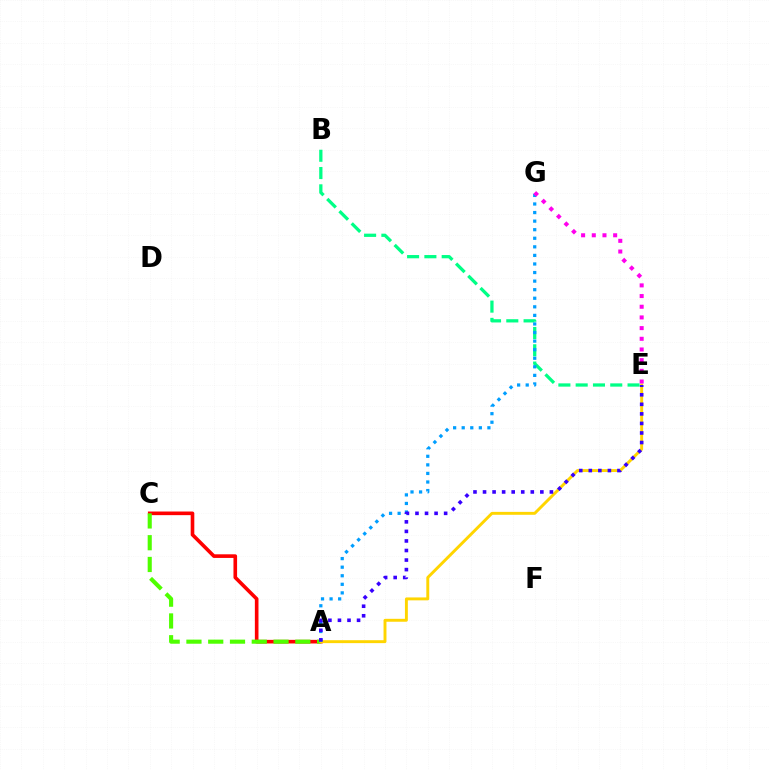{('A', 'C'): [{'color': '#ff0000', 'line_style': 'solid', 'thickness': 2.61}, {'color': '#4fff00', 'line_style': 'dashed', 'thickness': 2.96}], ('A', 'E'): [{'color': '#ffd500', 'line_style': 'solid', 'thickness': 2.1}, {'color': '#3700ff', 'line_style': 'dotted', 'thickness': 2.6}], ('B', 'E'): [{'color': '#00ff86', 'line_style': 'dashed', 'thickness': 2.35}], ('A', 'G'): [{'color': '#009eff', 'line_style': 'dotted', 'thickness': 2.33}], ('E', 'G'): [{'color': '#ff00ed', 'line_style': 'dotted', 'thickness': 2.9}]}